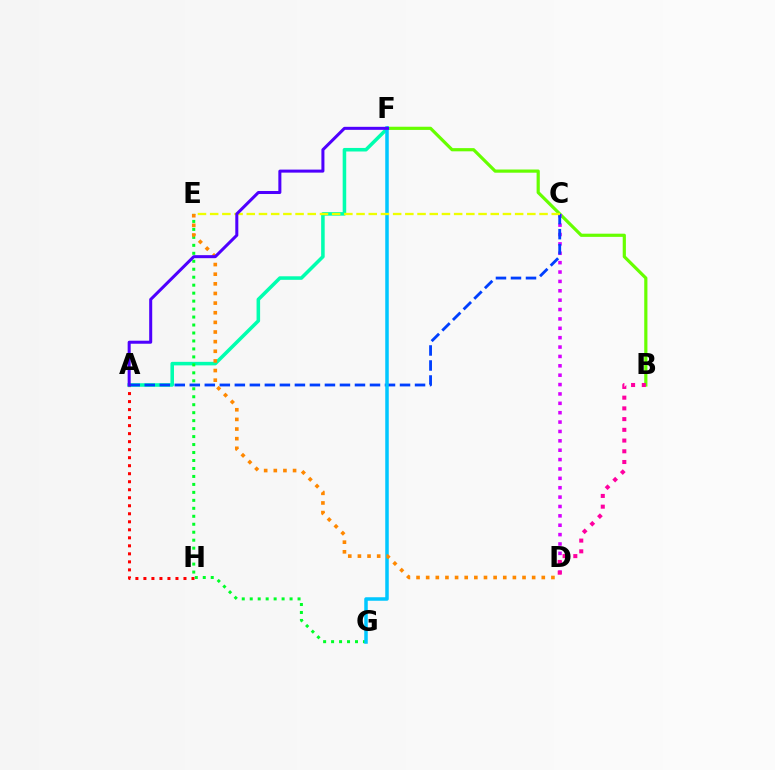{('A', 'H'): [{'color': '#ff0000', 'line_style': 'dotted', 'thickness': 2.18}], ('B', 'F'): [{'color': '#66ff00', 'line_style': 'solid', 'thickness': 2.29}], ('A', 'F'): [{'color': '#00ffaf', 'line_style': 'solid', 'thickness': 2.55}, {'color': '#4f00ff', 'line_style': 'solid', 'thickness': 2.18}], ('E', 'G'): [{'color': '#00ff27', 'line_style': 'dotted', 'thickness': 2.17}], ('C', 'D'): [{'color': '#d600ff', 'line_style': 'dotted', 'thickness': 2.55}], ('B', 'D'): [{'color': '#ff00a0', 'line_style': 'dotted', 'thickness': 2.91}], ('A', 'C'): [{'color': '#003fff', 'line_style': 'dashed', 'thickness': 2.04}], ('F', 'G'): [{'color': '#00c7ff', 'line_style': 'solid', 'thickness': 2.53}], ('C', 'E'): [{'color': '#eeff00', 'line_style': 'dashed', 'thickness': 1.66}], ('D', 'E'): [{'color': '#ff8800', 'line_style': 'dotted', 'thickness': 2.62}]}